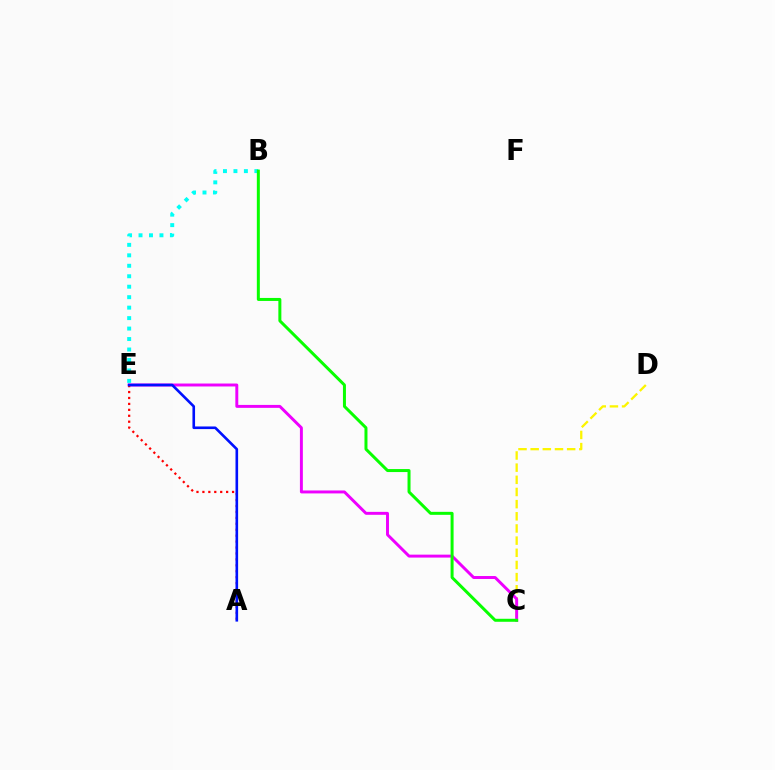{('C', 'D'): [{'color': '#fcf500', 'line_style': 'dashed', 'thickness': 1.65}], ('C', 'E'): [{'color': '#ee00ff', 'line_style': 'solid', 'thickness': 2.12}], ('A', 'E'): [{'color': '#ff0000', 'line_style': 'dotted', 'thickness': 1.61}, {'color': '#0010ff', 'line_style': 'solid', 'thickness': 1.89}], ('B', 'E'): [{'color': '#00fff6', 'line_style': 'dotted', 'thickness': 2.84}], ('B', 'C'): [{'color': '#08ff00', 'line_style': 'solid', 'thickness': 2.16}]}